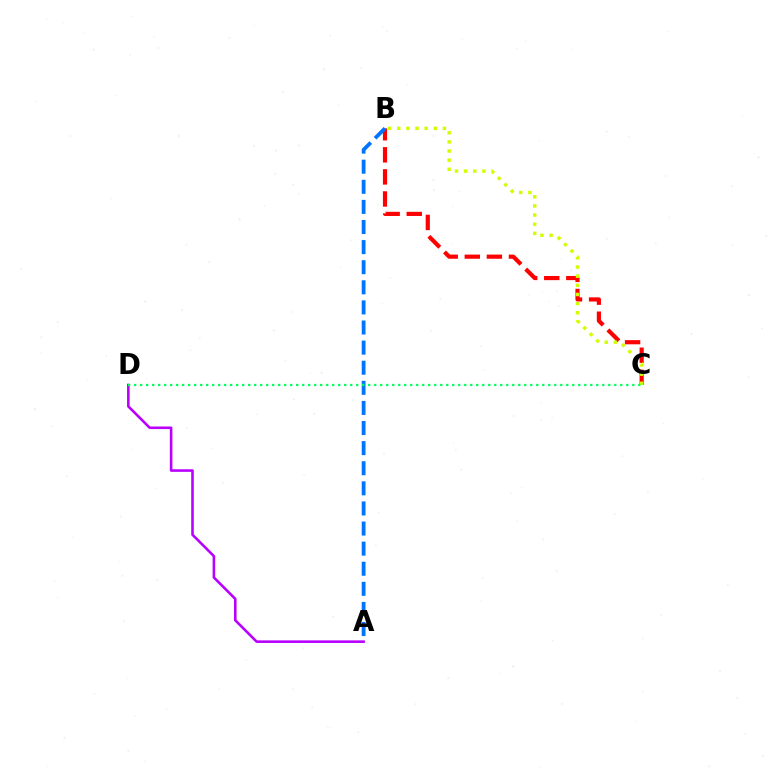{('B', 'C'): [{'color': '#ff0000', 'line_style': 'dashed', 'thickness': 3.0}, {'color': '#d1ff00', 'line_style': 'dotted', 'thickness': 2.48}], ('A', 'B'): [{'color': '#0074ff', 'line_style': 'dashed', 'thickness': 2.73}], ('A', 'D'): [{'color': '#b900ff', 'line_style': 'solid', 'thickness': 1.86}], ('C', 'D'): [{'color': '#00ff5c', 'line_style': 'dotted', 'thickness': 1.63}]}